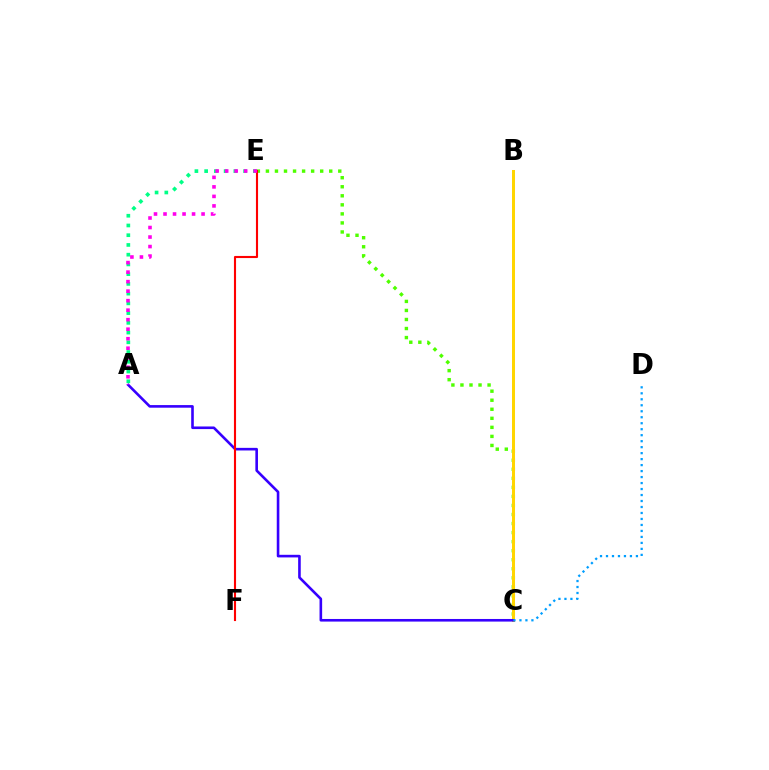{('C', 'E'): [{'color': '#4fff00', 'line_style': 'dotted', 'thickness': 2.46}], ('B', 'C'): [{'color': '#ffd500', 'line_style': 'solid', 'thickness': 2.16}], ('A', 'E'): [{'color': '#00ff86', 'line_style': 'dotted', 'thickness': 2.65}, {'color': '#ff00ed', 'line_style': 'dotted', 'thickness': 2.58}], ('A', 'C'): [{'color': '#3700ff', 'line_style': 'solid', 'thickness': 1.88}], ('C', 'D'): [{'color': '#009eff', 'line_style': 'dotted', 'thickness': 1.63}], ('E', 'F'): [{'color': '#ff0000', 'line_style': 'solid', 'thickness': 1.52}]}